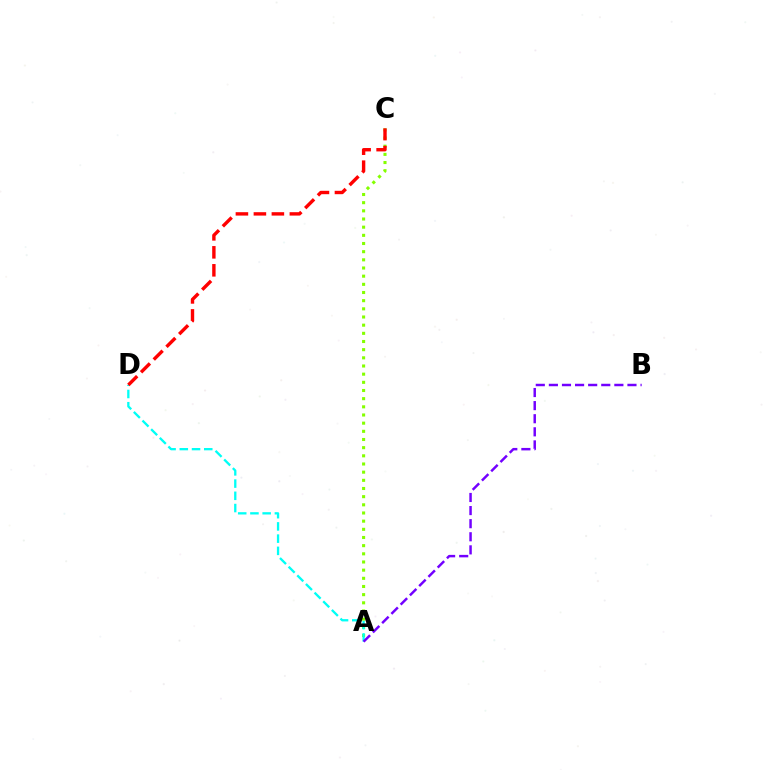{('A', 'C'): [{'color': '#84ff00', 'line_style': 'dotted', 'thickness': 2.22}], ('A', 'D'): [{'color': '#00fff6', 'line_style': 'dashed', 'thickness': 1.66}], ('C', 'D'): [{'color': '#ff0000', 'line_style': 'dashed', 'thickness': 2.44}], ('A', 'B'): [{'color': '#7200ff', 'line_style': 'dashed', 'thickness': 1.78}]}